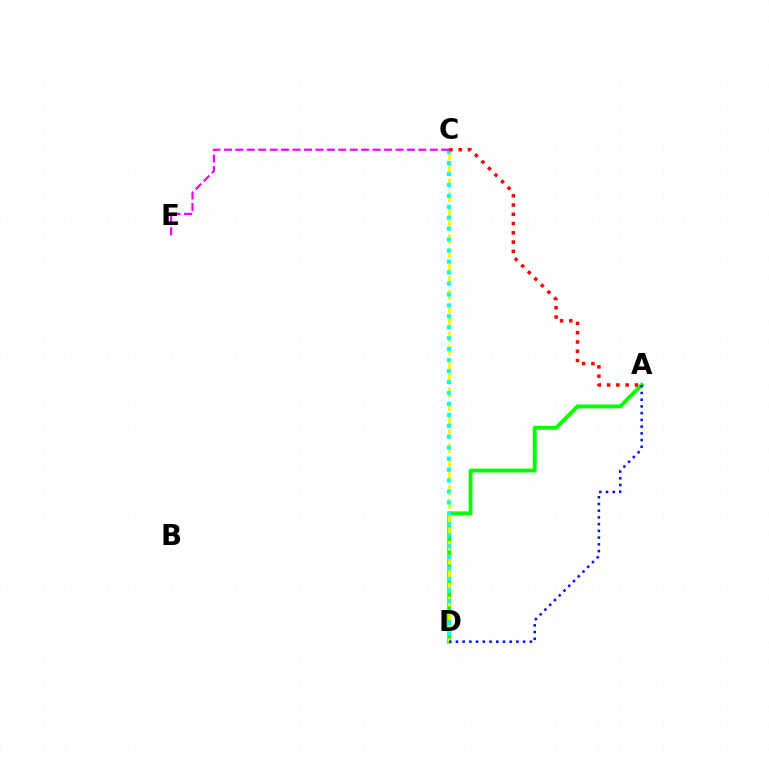{('A', 'D'): [{'color': '#08ff00', 'line_style': 'solid', 'thickness': 2.81}, {'color': '#0010ff', 'line_style': 'dotted', 'thickness': 1.83}], ('C', 'D'): [{'color': '#fcf500', 'line_style': 'dashed', 'thickness': 1.89}, {'color': '#00fff6', 'line_style': 'dotted', 'thickness': 2.98}], ('A', 'C'): [{'color': '#ff0000', 'line_style': 'dotted', 'thickness': 2.52}], ('C', 'E'): [{'color': '#ee00ff', 'line_style': 'dashed', 'thickness': 1.55}]}